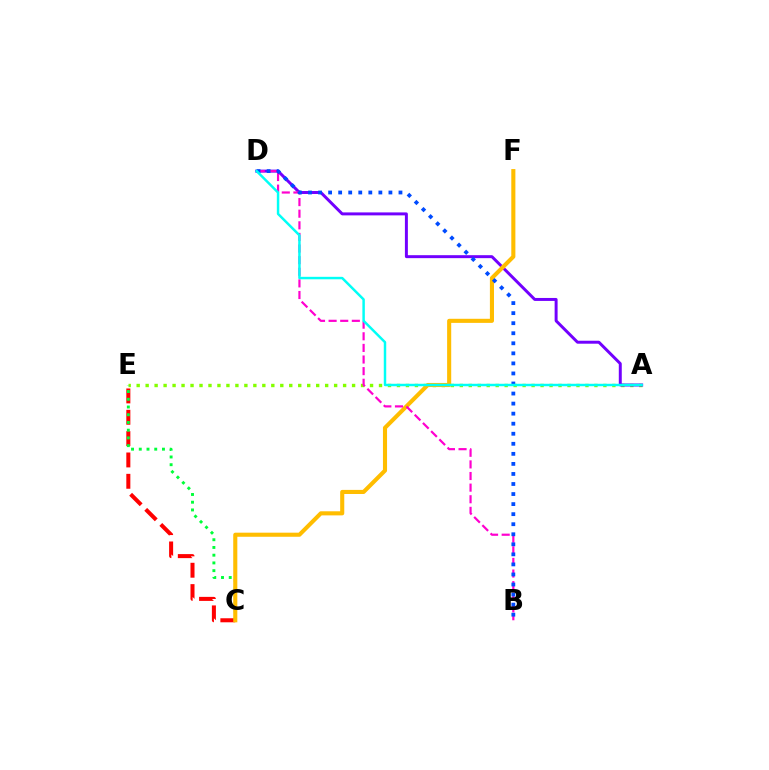{('A', 'E'): [{'color': '#84ff00', 'line_style': 'dotted', 'thickness': 2.44}], ('C', 'E'): [{'color': '#ff0000', 'line_style': 'dashed', 'thickness': 2.9}, {'color': '#00ff39', 'line_style': 'dotted', 'thickness': 2.1}], ('A', 'D'): [{'color': '#7200ff', 'line_style': 'solid', 'thickness': 2.14}, {'color': '#00fff6', 'line_style': 'solid', 'thickness': 1.77}], ('C', 'F'): [{'color': '#ffbd00', 'line_style': 'solid', 'thickness': 2.95}], ('B', 'D'): [{'color': '#ff00cf', 'line_style': 'dashed', 'thickness': 1.58}, {'color': '#004bff', 'line_style': 'dotted', 'thickness': 2.73}]}